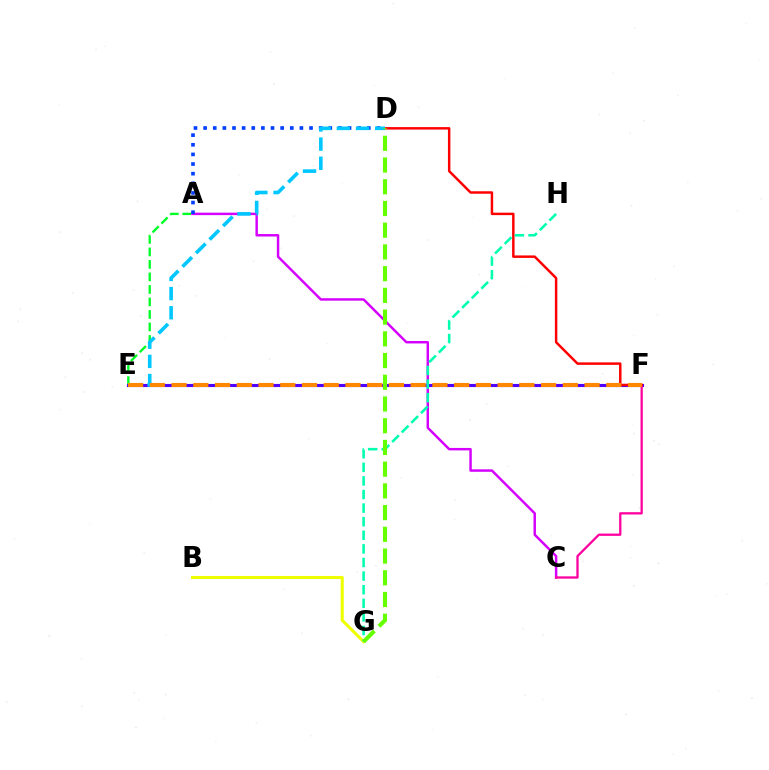{('A', 'E'): [{'color': '#00ff27', 'line_style': 'dashed', 'thickness': 1.7}], ('E', 'F'): [{'color': '#4f00ff', 'line_style': 'solid', 'thickness': 2.24}, {'color': '#ff8800', 'line_style': 'dashed', 'thickness': 2.95}], ('A', 'C'): [{'color': '#d600ff', 'line_style': 'solid', 'thickness': 1.77}], ('A', 'D'): [{'color': '#003fff', 'line_style': 'dotted', 'thickness': 2.62}], ('B', 'G'): [{'color': '#eeff00', 'line_style': 'solid', 'thickness': 2.21}], ('C', 'F'): [{'color': '#ff00a0', 'line_style': 'solid', 'thickness': 1.65}], ('D', 'F'): [{'color': '#ff0000', 'line_style': 'solid', 'thickness': 1.78}], ('D', 'E'): [{'color': '#00c7ff', 'line_style': 'dashed', 'thickness': 2.6}], ('G', 'H'): [{'color': '#00ffaf', 'line_style': 'dashed', 'thickness': 1.85}], ('D', 'G'): [{'color': '#66ff00', 'line_style': 'dashed', 'thickness': 2.95}]}